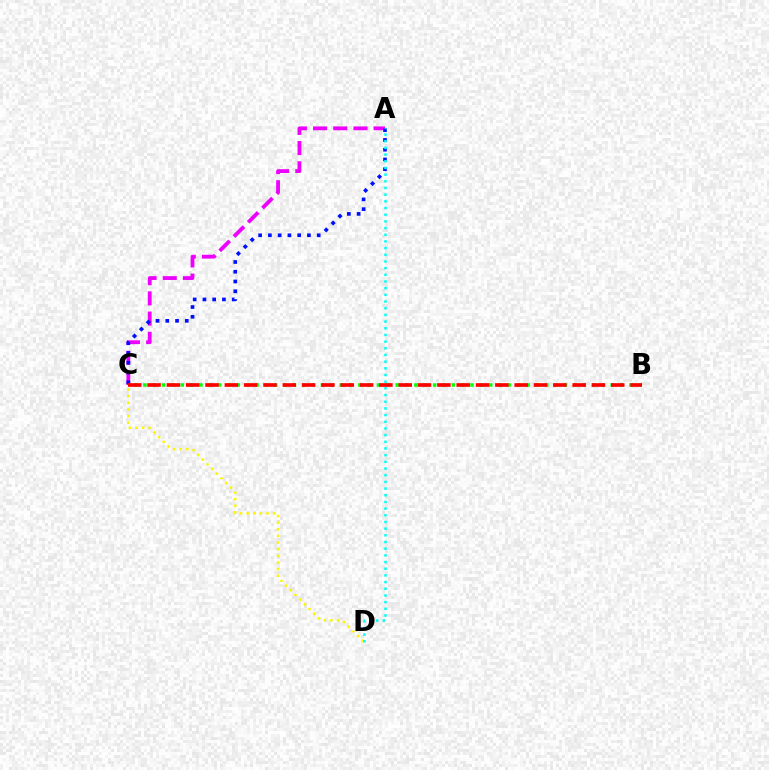{('B', 'C'): [{'color': '#08ff00', 'line_style': 'dotted', 'thickness': 2.54}, {'color': '#ff0000', 'line_style': 'dashed', 'thickness': 2.62}], ('A', 'C'): [{'color': '#ee00ff', 'line_style': 'dashed', 'thickness': 2.74}, {'color': '#0010ff', 'line_style': 'dotted', 'thickness': 2.65}], ('C', 'D'): [{'color': '#fcf500', 'line_style': 'dotted', 'thickness': 1.8}], ('A', 'D'): [{'color': '#00fff6', 'line_style': 'dotted', 'thickness': 1.81}]}